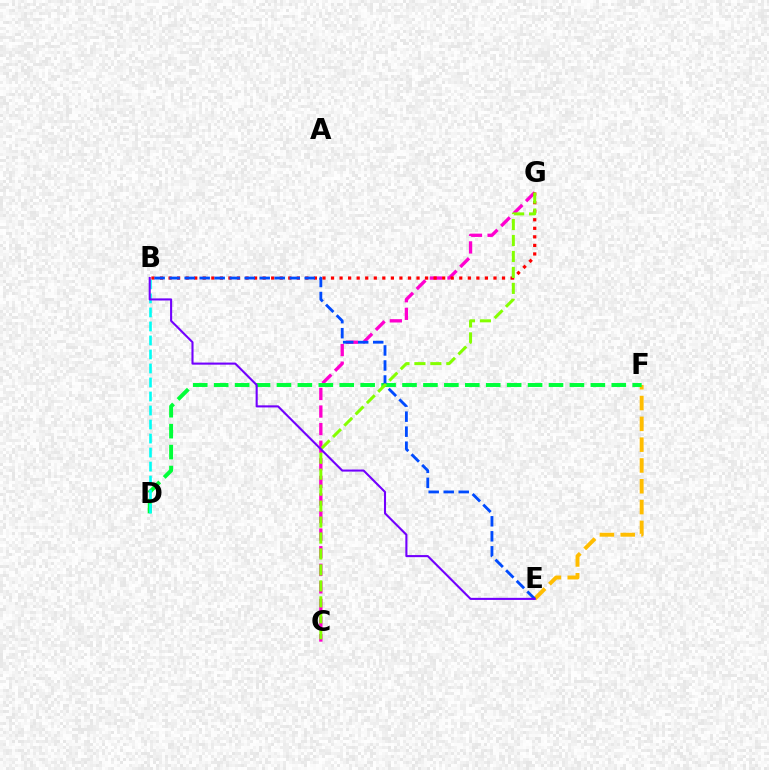{('E', 'F'): [{'color': '#ffbd00', 'line_style': 'dashed', 'thickness': 2.83}], ('C', 'G'): [{'color': '#ff00cf', 'line_style': 'dashed', 'thickness': 2.39}, {'color': '#84ff00', 'line_style': 'dashed', 'thickness': 2.17}], ('D', 'F'): [{'color': '#00ff39', 'line_style': 'dashed', 'thickness': 2.84}], ('B', 'G'): [{'color': '#ff0000', 'line_style': 'dotted', 'thickness': 2.32}], ('B', 'E'): [{'color': '#004bff', 'line_style': 'dashed', 'thickness': 2.04}, {'color': '#7200ff', 'line_style': 'solid', 'thickness': 1.51}], ('B', 'D'): [{'color': '#00fff6', 'line_style': 'dashed', 'thickness': 1.9}]}